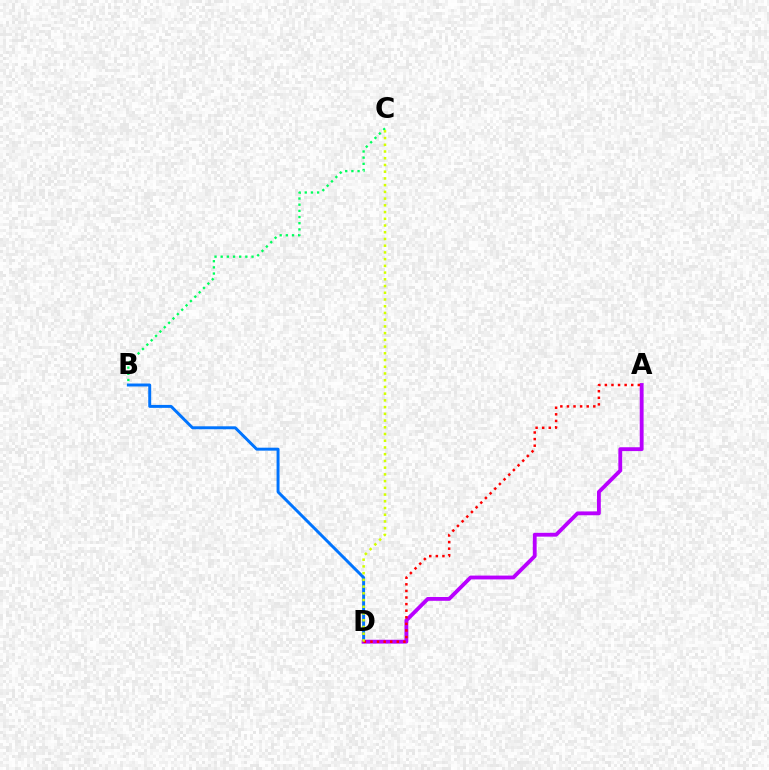{('B', 'D'): [{'color': '#0074ff', 'line_style': 'solid', 'thickness': 2.13}], ('B', 'C'): [{'color': '#00ff5c', 'line_style': 'dotted', 'thickness': 1.68}], ('A', 'D'): [{'color': '#b900ff', 'line_style': 'solid', 'thickness': 2.76}, {'color': '#ff0000', 'line_style': 'dotted', 'thickness': 1.79}], ('C', 'D'): [{'color': '#d1ff00', 'line_style': 'dotted', 'thickness': 1.83}]}